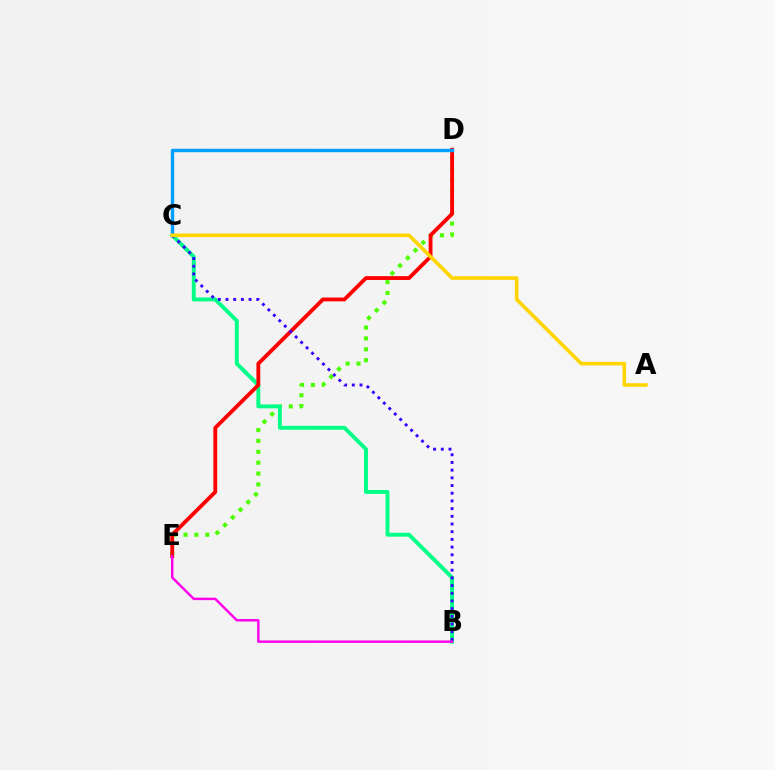{('D', 'E'): [{'color': '#4fff00', 'line_style': 'dotted', 'thickness': 2.96}, {'color': '#ff0000', 'line_style': 'solid', 'thickness': 2.76}], ('B', 'C'): [{'color': '#00ff86', 'line_style': 'solid', 'thickness': 2.81}, {'color': '#3700ff', 'line_style': 'dotted', 'thickness': 2.09}], ('C', 'D'): [{'color': '#009eff', 'line_style': 'solid', 'thickness': 2.45}], ('A', 'C'): [{'color': '#ffd500', 'line_style': 'solid', 'thickness': 2.6}], ('B', 'E'): [{'color': '#ff00ed', 'line_style': 'solid', 'thickness': 1.76}]}